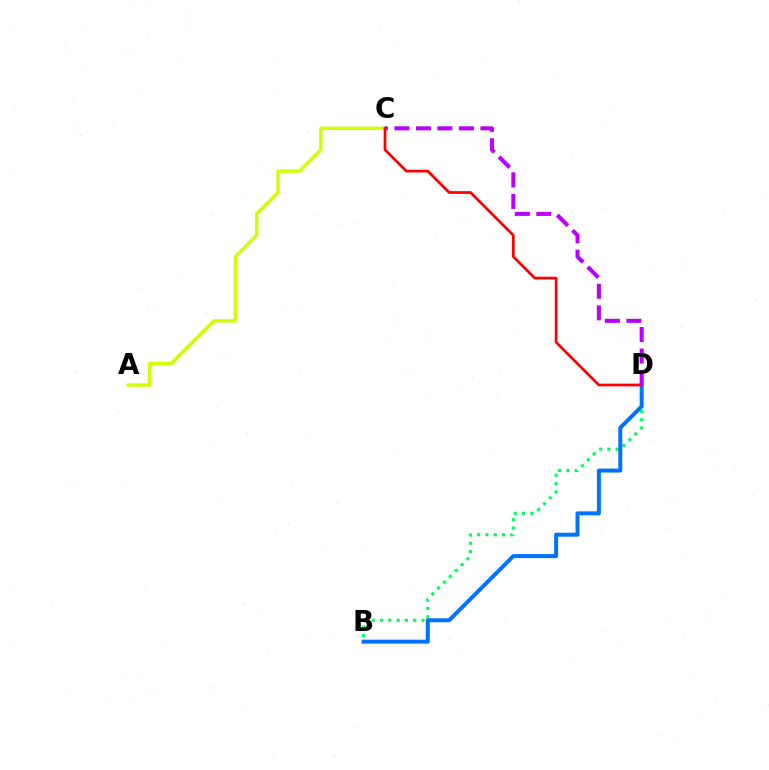{('B', 'D'): [{'color': '#00ff5c', 'line_style': 'dotted', 'thickness': 2.25}, {'color': '#0074ff', 'line_style': 'solid', 'thickness': 2.87}], ('A', 'C'): [{'color': '#d1ff00', 'line_style': 'solid', 'thickness': 2.47}], ('C', 'D'): [{'color': '#ff0000', 'line_style': 'solid', 'thickness': 1.97}, {'color': '#b900ff', 'line_style': 'dashed', 'thickness': 2.92}]}